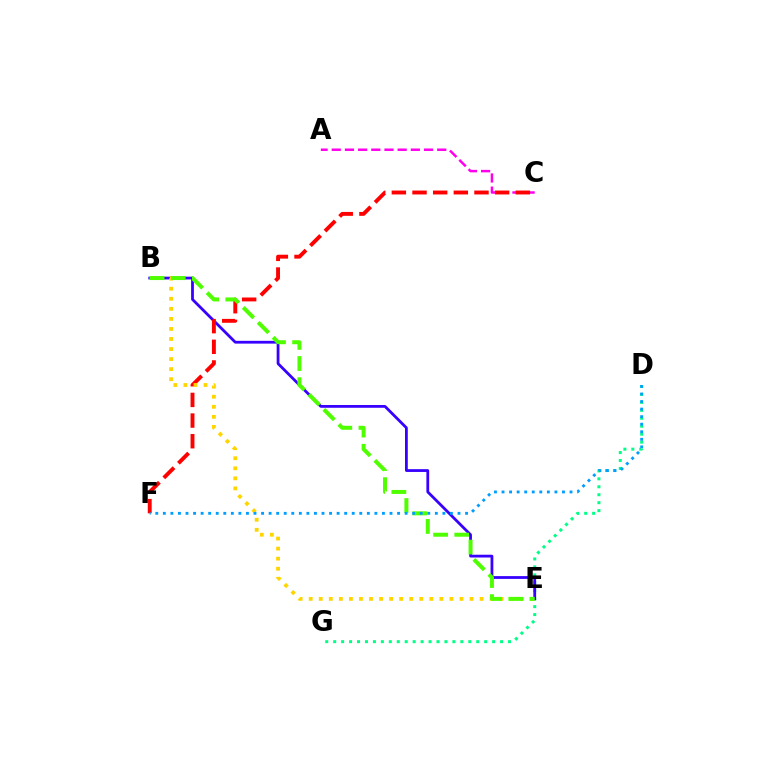{('D', 'G'): [{'color': '#00ff86', 'line_style': 'dotted', 'thickness': 2.16}], ('A', 'C'): [{'color': '#ff00ed', 'line_style': 'dashed', 'thickness': 1.79}], ('B', 'E'): [{'color': '#3700ff', 'line_style': 'solid', 'thickness': 2.0}, {'color': '#ffd500', 'line_style': 'dotted', 'thickness': 2.73}, {'color': '#4fff00', 'line_style': 'dashed', 'thickness': 2.87}], ('C', 'F'): [{'color': '#ff0000', 'line_style': 'dashed', 'thickness': 2.81}], ('D', 'F'): [{'color': '#009eff', 'line_style': 'dotted', 'thickness': 2.05}]}